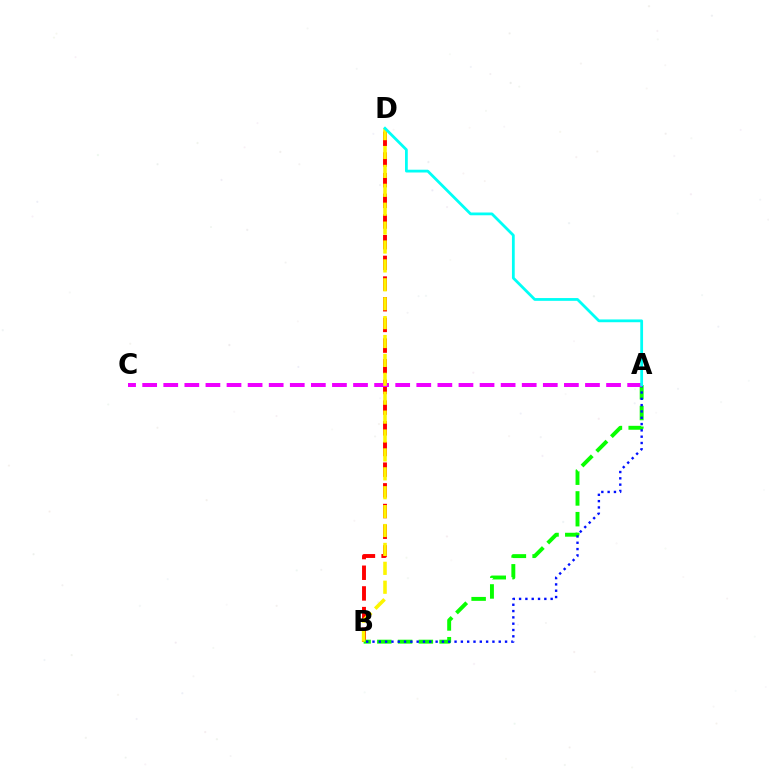{('B', 'D'): [{'color': '#ff0000', 'line_style': 'dashed', 'thickness': 2.81}, {'color': '#fcf500', 'line_style': 'dashed', 'thickness': 2.57}], ('A', 'B'): [{'color': '#08ff00', 'line_style': 'dashed', 'thickness': 2.82}, {'color': '#0010ff', 'line_style': 'dotted', 'thickness': 1.72}], ('A', 'C'): [{'color': '#ee00ff', 'line_style': 'dashed', 'thickness': 2.86}], ('A', 'D'): [{'color': '#00fff6', 'line_style': 'solid', 'thickness': 2.0}]}